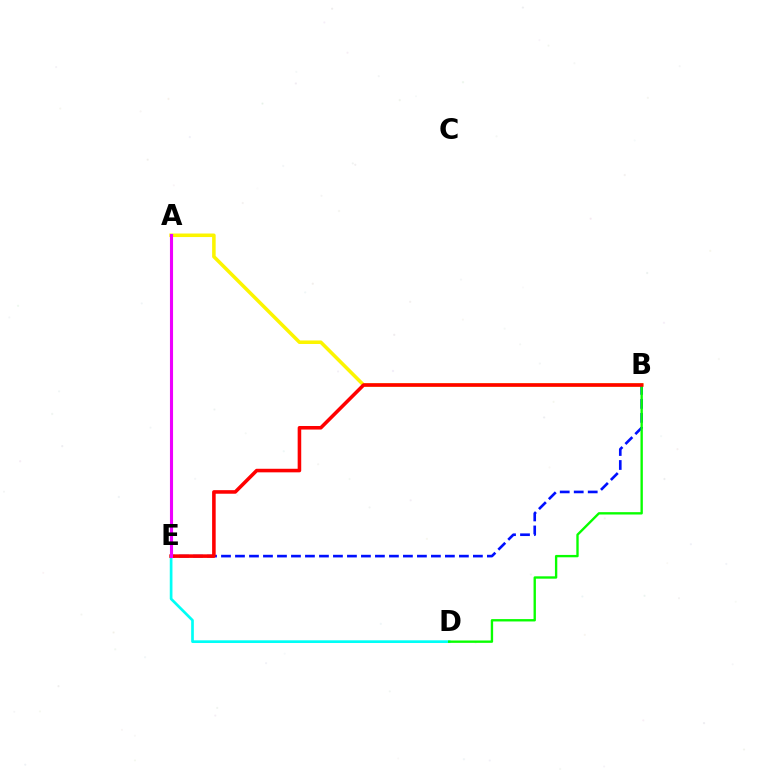{('A', 'B'): [{'color': '#fcf500', 'line_style': 'solid', 'thickness': 2.54}], ('B', 'E'): [{'color': '#0010ff', 'line_style': 'dashed', 'thickness': 1.9}, {'color': '#ff0000', 'line_style': 'solid', 'thickness': 2.57}], ('D', 'E'): [{'color': '#00fff6', 'line_style': 'solid', 'thickness': 1.94}], ('B', 'D'): [{'color': '#08ff00', 'line_style': 'solid', 'thickness': 1.7}], ('A', 'E'): [{'color': '#ee00ff', 'line_style': 'solid', 'thickness': 2.23}]}